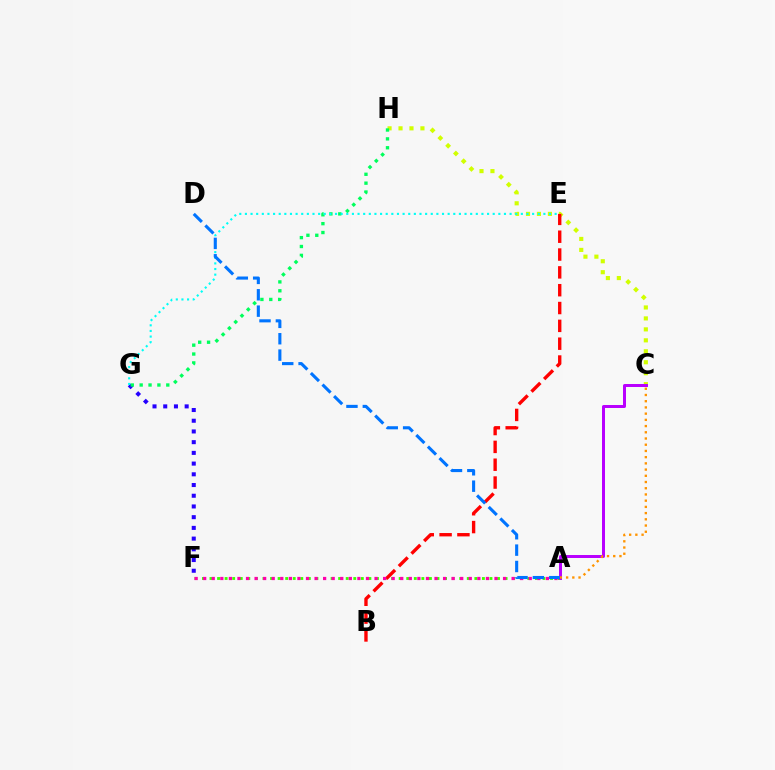{('C', 'H'): [{'color': '#d1ff00', 'line_style': 'dotted', 'thickness': 2.98}], ('F', 'G'): [{'color': '#2500ff', 'line_style': 'dotted', 'thickness': 2.91}], ('A', 'F'): [{'color': '#3dff00', 'line_style': 'dotted', 'thickness': 2.06}, {'color': '#ff00ac', 'line_style': 'dotted', 'thickness': 2.33}], ('G', 'H'): [{'color': '#00ff5c', 'line_style': 'dotted', 'thickness': 2.41}], ('B', 'E'): [{'color': '#ff0000', 'line_style': 'dashed', 'thickness': 2.42}], ('A', 'C'): [{'color': '#b900ff', 'line_style': 'solid', 'thickness': 2.15}, {'color': '#ff9400', 'line_style': 'dotted', 'thickness': 1.69}], ('E', 'G'): [{'color': '#00fff6', 'line_style': 'dotted', 'thickness': 1.53}], ('A', 'D'): [{'color': '#0074ff', 'line_style': 'dashed', 'thickness': 2.22}]}